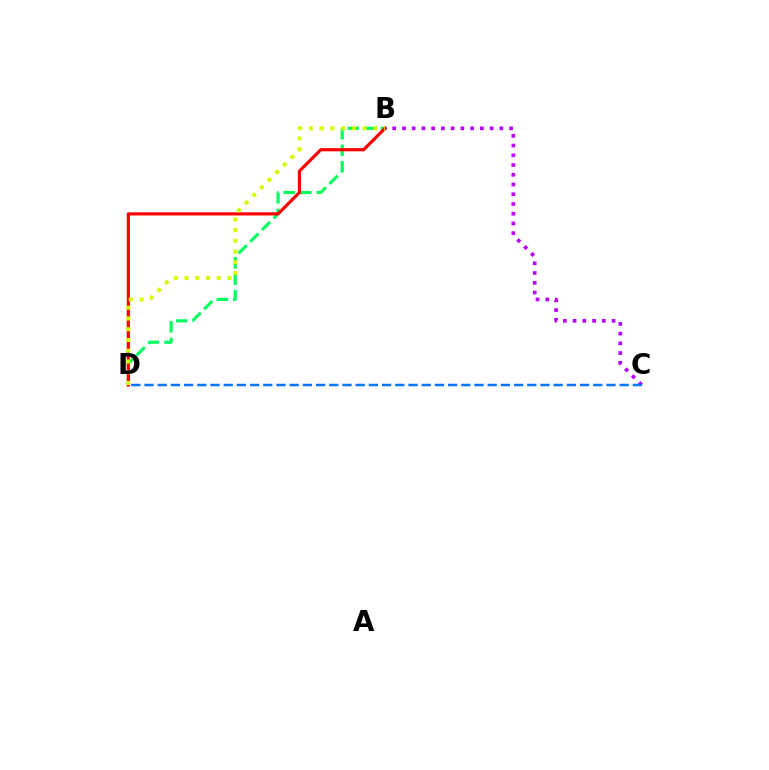{('B', 'C'): [{'color': '#b900ff', 'line_style': 'dotted', 'thickness': 2.65}], ('B', 'D'): [{'color': '#00ff5c', 'line_style': 'dashed', 'thickness': 2.25}, {'color': '#ff0000', 'line_style': 'solid', 'thickness': 2.28}, {'color': '#d1ff00', 'line_style': 'dotted', 'thickness': 2.92}], ('C', 'D'): [{'color': '#0074ff', 'line_style': 'dashed', 'thickness': 1.79}]}